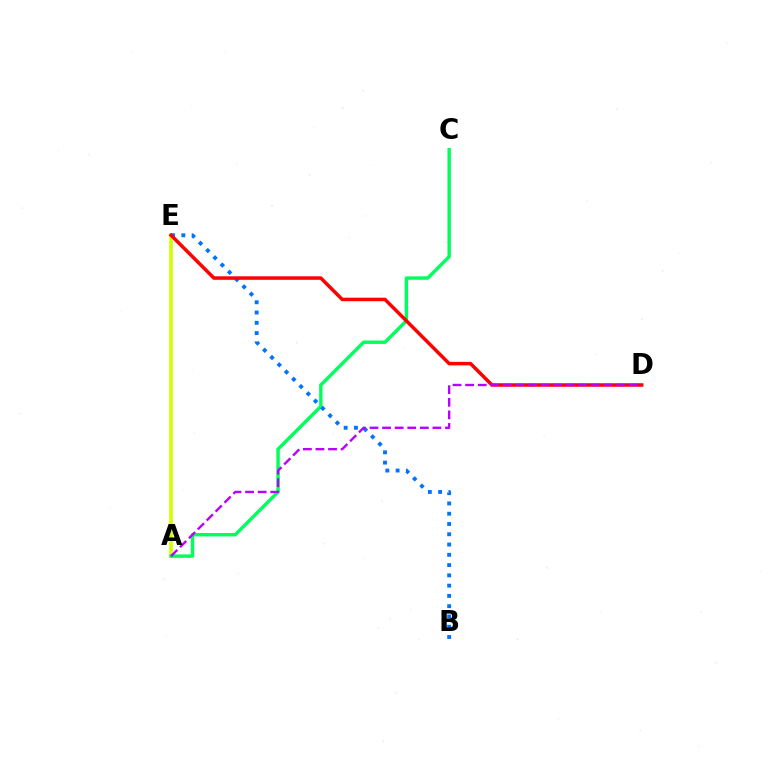{('A', 'E'): [{'color': '#d1ff00', 'line_style': 'solid', 'thickness': 2.65}], ('A', 'C'): [{'color': '#00ff5c', 'line_style': 'solid', 'thickness': 2.46}], ('B', 'E'): [{'color': '#0074ff', 'line_style': 'dotted', 'thickness': 2.79}], ('D', 'E'): [{'color': '#ff0000', 'line_style': 'solid', 'thickness': 2.52}], ('A', 'D'): [{'color': '#b900ff', 'line_style': 'dashed', 'thickness': 1.71}]}